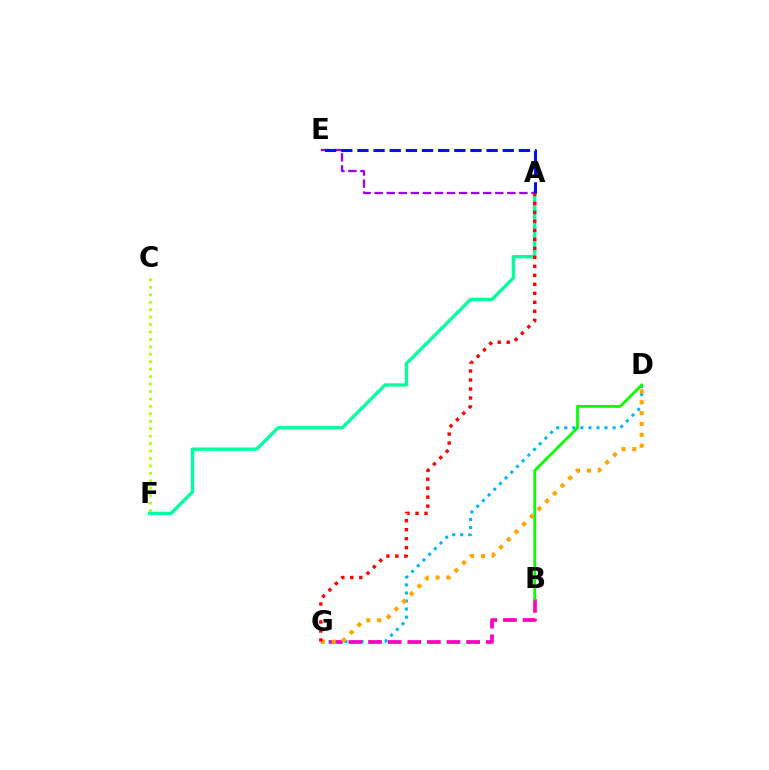{('A', 'F'): [{'color': '#00ff9d', 'line_style': 'solid', 'thickness': 2.38}], ('C', 'F'): [{'color': '#b3ff00', 'line_style': 'dotted', 'thickness': 2.02}], ('A', 'E'): [{'color': '#9b00ff', 'line_style': 'dashed', 'thickness': 1.64}, {'color': '#0010ff', 'line_style': 'dashed', 'thickness': 2.19}], ('D', 'G'): [{'color': '#00b5ff', 'line_style': 'dotted', 'thickness': 2.19}, {'color': '#ffa500', 'line_style': 'dotted', 'thickness': 2.95}], ('B', 'G'): [{'color': '#ff00bd', 'line_style': 'dashed', 'thickness': 2.66}], ('B', 'D'): [{'color': '#08ff00', 'line_style': 'solid', 'thickness': 2.02}], ('A', 'G'): [{'color': '#ff0000', 'line_style': 'dotted', 'thickness': 2.44}]}